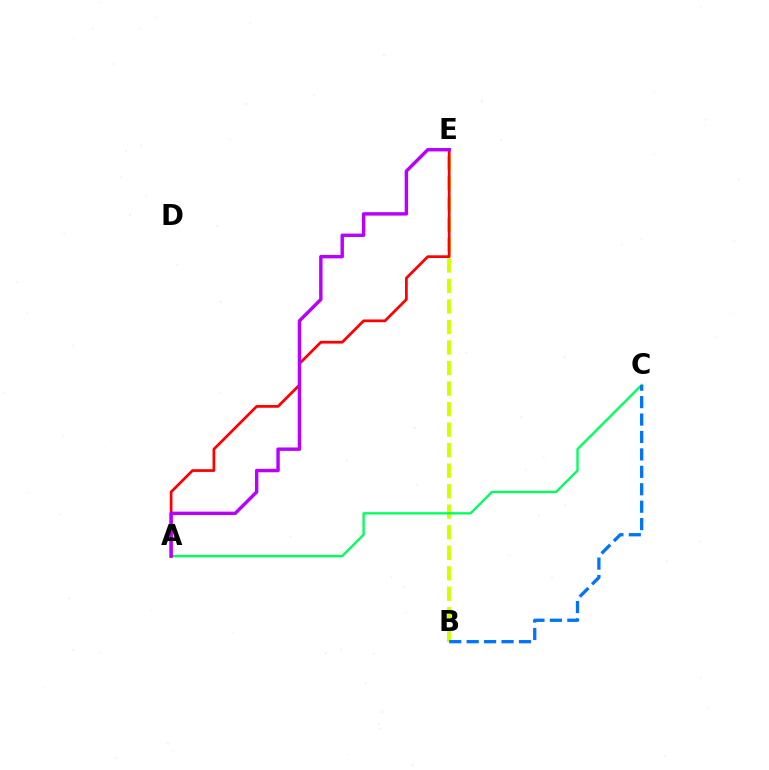{('B', 'E'): [{'color': '#d1ff00', 'line_style': 'dashed', 'thickness': 2.79}], ('A', 'C'): [{'color': '#00ff5c', 'line_style': 'solid', 'thickness': 1.7}], ('A', 'E'): [{'color': '#ff0000', 'line_style': 'solid', 'thickness': 1.97}, {'color': '#b900ff', 'line_style': 'solid', 'thickness': 2.46}], ('B', 'C'): [{'color': '#0074ff', 'line_style': 'dashed', 'thickness': 2.37}]}